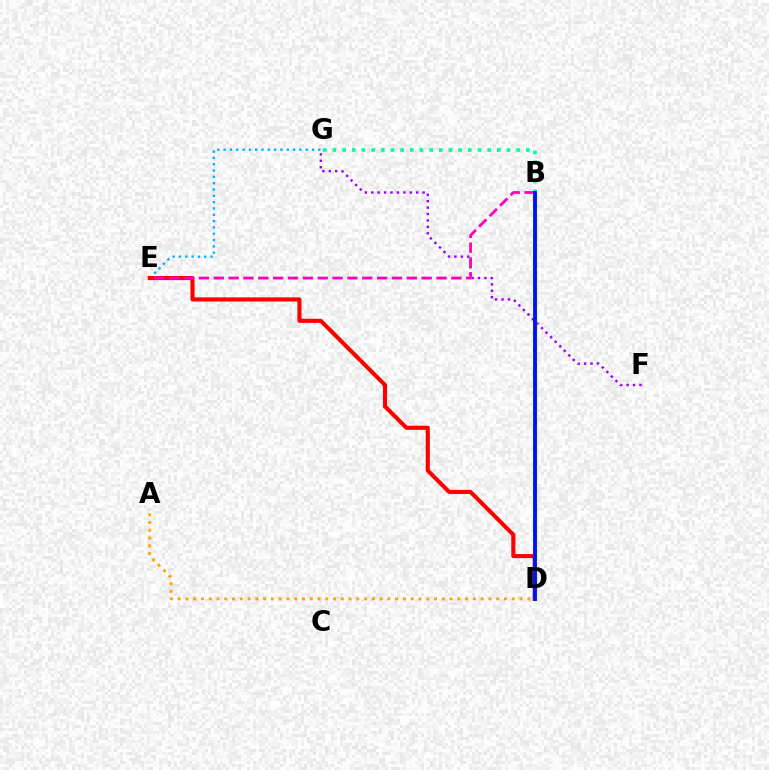{('B', 'D'): [{'color': '#08ff00', 'line_style': 'solid', 'thickness': 2.34}, {'color': '#b3ff00', 'line_style': 'dashed', 'thickness': 2.45}, {'color': '#0010ff', 'line_style': 'solid', 'thickness': 2.76}], ('E', 'G'): [{'color': '#00b5ff', 'line_style': 'dotted', 'thickness': 1.72}], ('D', 'E'): [{'color': '#ff0000', 'line_style': 'solid', 'thickness': 2.95}], ('F', 'G'): [{'color': '#9b00ff', 'line_style': 'dotted', 'thickness': 1.74}], ('B', 'G'): [{'color': '#00ff9d', 'line_style': 'dotted', 'thickness': 2.63}], ('B', 'E'): [{'color': '#ff00bd', 'line_style': 'dashed', 'thickness': 2.02}], ('A', 'D'): [{'color': '#ffa500', 'line_style': 'dotted', 'thickness': 2.11}]}